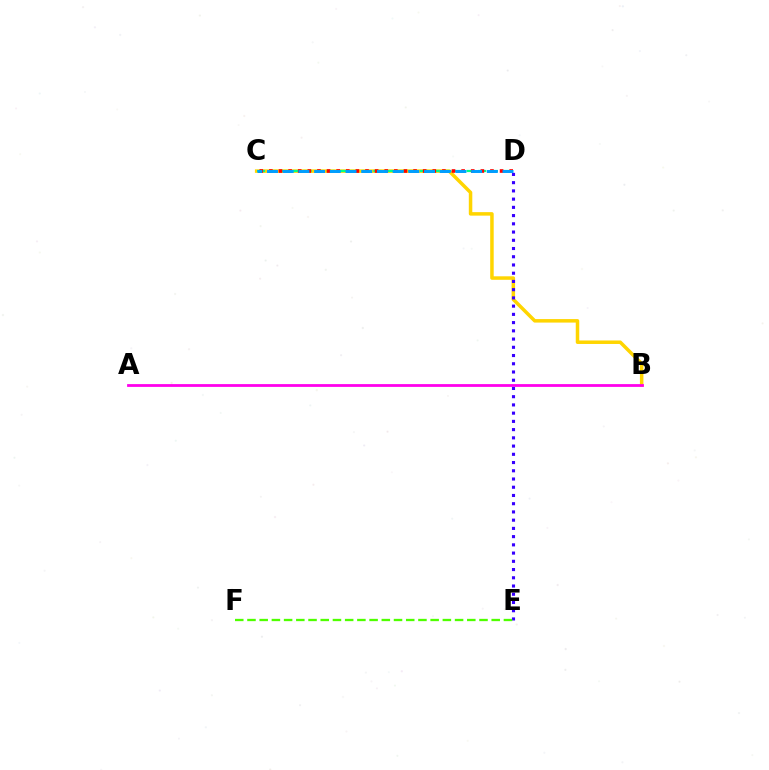{('B', 'C'): [{'color': '#ffd500', 'line_style': 'solid', 'thickness': 2.52}], ('D', 'E'): [{'color': '#3700ff', 'line_style': 'dotted', 'thickness': 2.24}], ('E', 'F'): [{'color': '#4fff00', 'line_style': 'dashed', 'thickness': 1.66}], ('C', 'D'): [{'color': '#00ff86', 'line_style': 'dashed', 'thickness': 1.58}, {'color': '#ff0000', 'line_style': 'dotted', 'thickness': 2.61}, {'color': '#009eff', 'line_style': 'dashed', 'thickness': 2.13}], ('A', 'B'): [{'color': '#ff00ed', 'line_style': 'solid', 'thickness': 2.01}]}